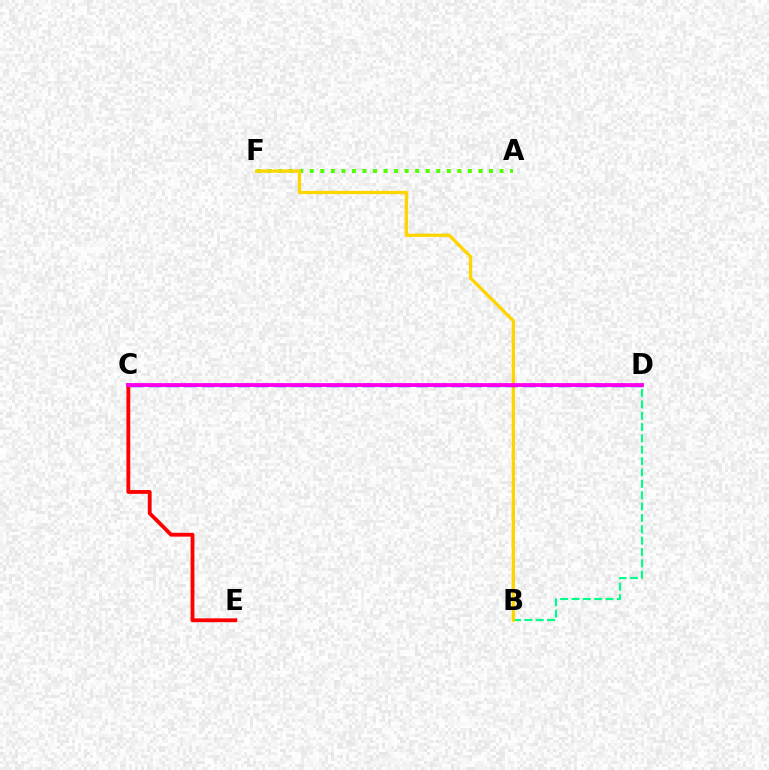{('A', 'F'): [{'color': '#4fff00', 'line_style': 'dotted', 'thickness': 2.87}], ('B', 'D'): [{'color': '#00ff86', 'line_style': 'dashed', 'thickness': 1.54}], ('C', 'E'): [{'color': '#ff0000', 'line_style': 'solid', 'thickness': 2.76}], ('B', 'F'): [{'color': '#ffd500', 'line_style': 'solid', 'thickness': 2.38}], ('C', 'D'): [{'color': '#009eff', 'line_style': 'solid', 'thickness': 1.89}, {'color': '#3700ff', 'line_style': 'dashed', 'thickness': 2.42}, {'color': '#ff00ed', 'line_style': 'solid', 'thickness': 2.71}]}